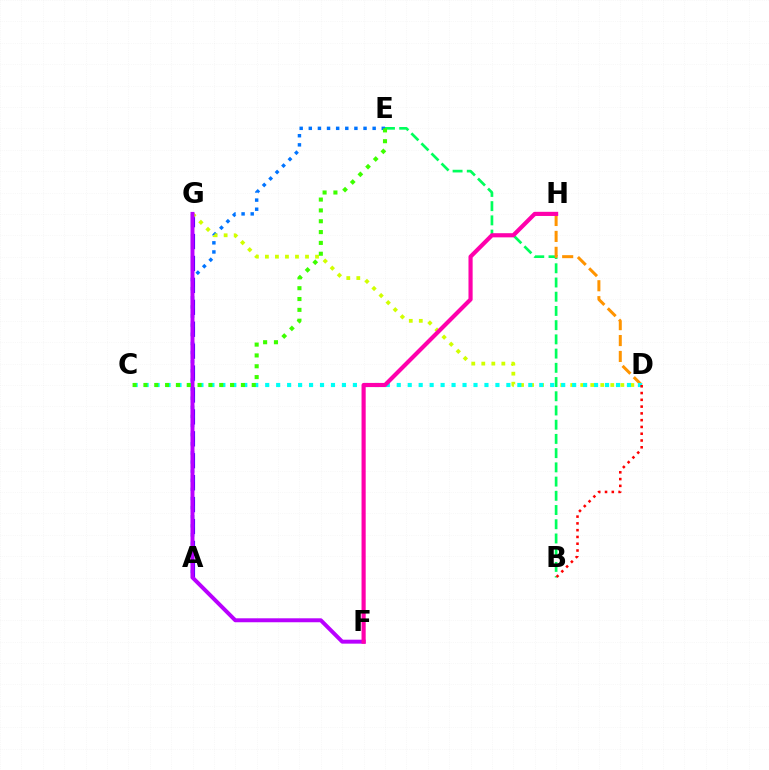{('A', 'G'): [{'color': '#2500ff', 'line_style': 'dashed', 'thickness': 2.98}], ('A', 'E'): [{'color': '#0074ff', 'line_style': 'dotted', 'thickness': 2.48}], ('B', 'E'): [{'color': '#00ff5c', 'line_style': 'dashed', 'thickness': 1.93}], ('D', 'G'): [{'color': '#d1ff00', 'line_style': 'dotted', 'thickness': 2.72}], ('D', 'H'): [{'color': '#ff9400', 'line_style': 'dashed', 'thickness': 2.16}], ('C', 'D'): [{'color': '#00fff6', 'line_style': 'dotted', 'thickness': 2.98}], ('F', 'G'): [{'color': '#b900ff', 'line_style': 'solid', 'thickness': 2.85}], ('C', 'E'): [{'color': '#3dff00', 'line_style': 'dotted', 'thickness': 2.94}], ('F', 'H'): [{'color': '#ff00ac', 'line_style': 'solid', 'thickness': 2.99}], ('B', 'D'): [{'color': '#ff0000', 'line_style': 'dotted', 'thickness': 1.84}]}